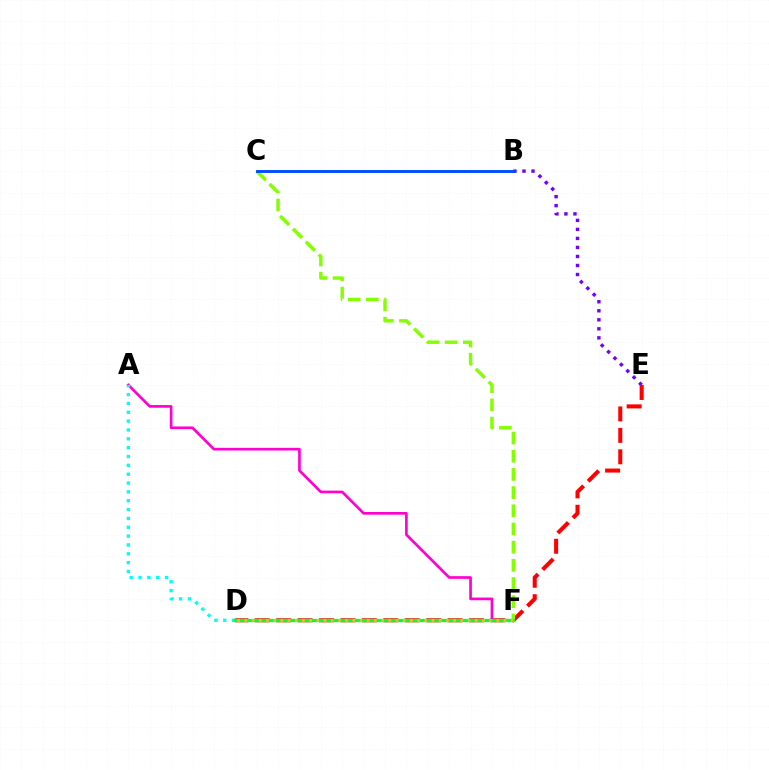{('B', 'E'): [{'color': '#7200ff', 'line_style': 'dotted', 'thickness': 2.45}], ('D', 'E'): [{'color': '#ff0000', 'line_style': 'dashed', 'thickness': 2.91}], ('A', 'F'): [{'color': '#ff00cf', 'line_style': 'solid', 'thickness': 1.92}], ('C', 'F'): [{'color': '#84ff00', 'line_style': 'dashed', 'thickness': 2.47}], ('A', 'D'): [{'color': '#00fff6', 'line_style': 'dotted', 'thickness': 2.4}], ('D', 'F'): [{'color': '#00ff39', 'line_style': 'solid', 'thickness': 2.4}, {'color': '#ffbd00', 'line_style': 'dotted', 'thickness': 1.96}], ('B', 'C'): [{'color': '#004bff', 'line_style': 'solid', 'thickness': 2.09}]}